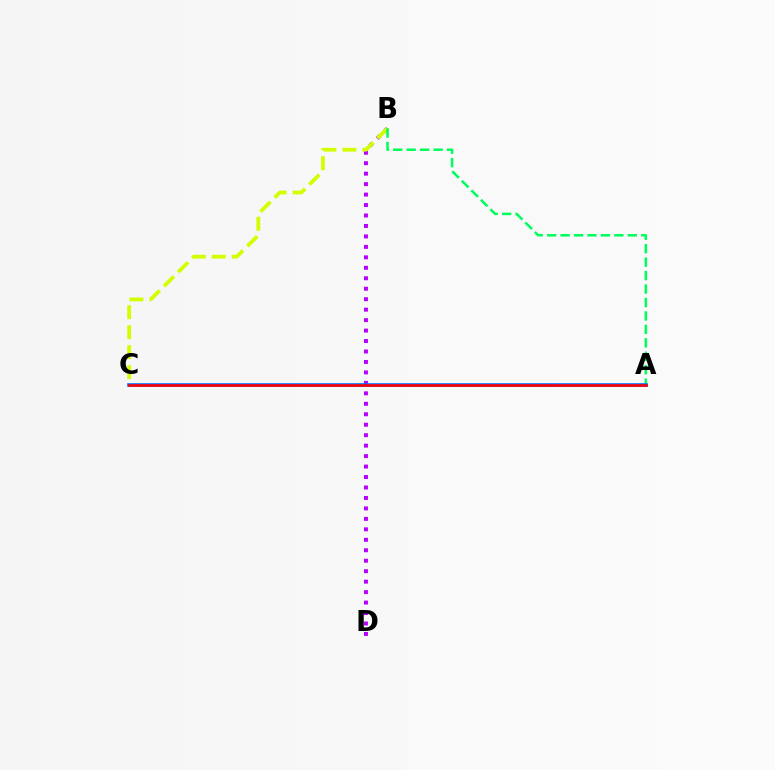{('B', 'D'): [{'color': '#b900ff', 'line_style': 'dotted', 'thickness': 2.84}], ('B', 'C'): [{'color': '#d1ff00', 'line_style': 'dashed', 'thickness': 2.72}], ('A', 'B'): [{'color': '#00ff5c', 'line_style': 'dashed', 'thickness': 1.83}], ('A', 'C'): [{'color': '#0074ff', 'line_style': 'solid', 'thickness': 2.62}, {'color': '#ff0000', 'line_style': 'solid', 'thickness': 1.88}]}